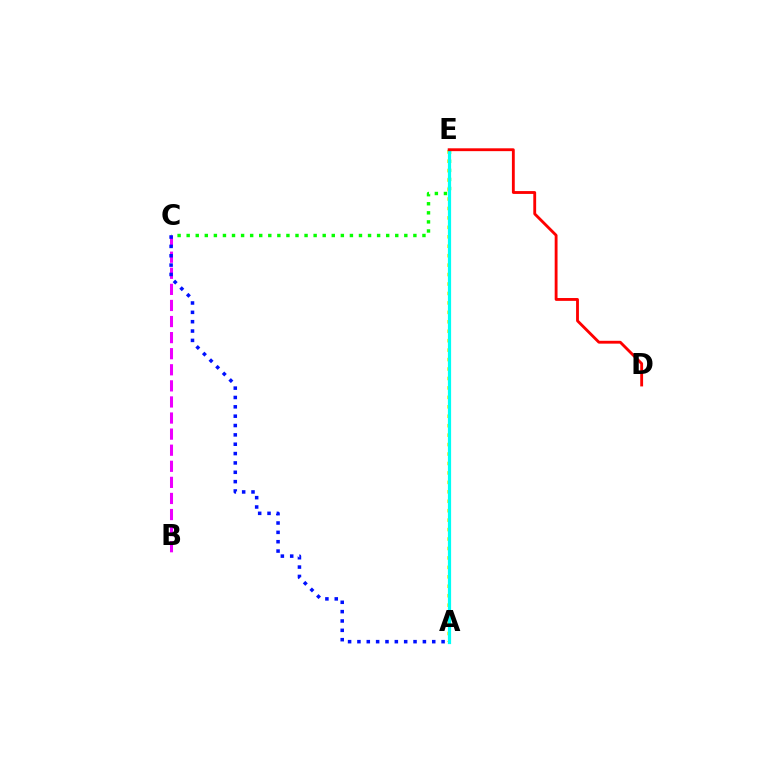{('B', 'C'): [{'color': '#ee00ff', 'line_style': 'dashed', 'thickness': 2.18}], ('C', 'E'): [{'color': '#08ff00', 'line_style': 'dotted', 'thickness': 2.46}], ('A', 'E'): [{'color': '#fcf500', 'line_style': 'dotted', 'thickness': 2.57}, {'color': '#00fff6', 'line_style': 'solid', 'thickness': 2.31}], ('A', 'C'): [{'color': '#0010ff', 'line_style': 'dotted', 'thickness': 2.54}], ('D', 'E'): [{'color': '#ff0000', 'line_style': 'solid', 'thickness': 2.05}]}